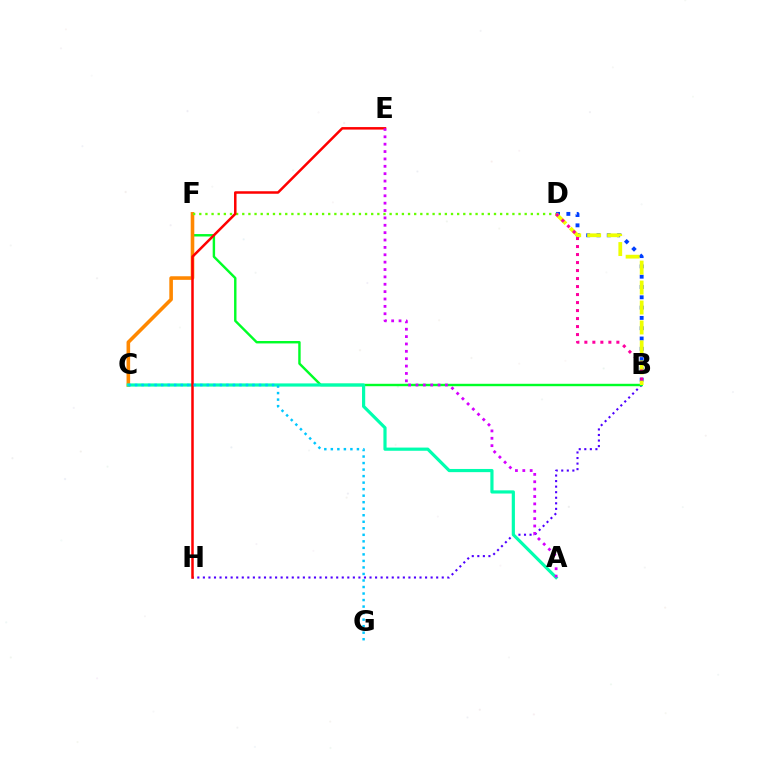{('B', 'H'): [{'color': '#4f00ff', 'line_style': 'dotted', 'thickness': 1.51}], ('B', 'F'): [{'color': '#00ff27', 'line_style': 'solid', 'thickness': 1.74}], ('C', 'F'): [{'color': '#ff8800', 'line_style': 'solid', 'thickness': 2.59}], ('A', 'C'): [{'color': '#00ffaf', 'line_style': 'solid', 'thickness': 2.29}], ('D', 'F'): [{'color': '#66ff00', 'line_style': 'dotted', 'thickness': 1.67}], ('B', 'D'): [{'color': '#003fff', 'line_style': 'dotted', 'thickness': 2.8}, {'color': '#eeff00', 'line_style': 'dashed', 'thickness': 2.71}, {'color': '#ff00a0', 'line_style': 'dotted', 'thickness': 2.17}], ('E', 'H'): [{'color': '#ff0000', 'line_style': 'solid', 'thickness': 1.8}], ('A', 'E'): [{'color': '#d600ff', 'line_style': 'dotted', 'thickness': 2.0}], ('C', 'G'): [{'color': '#00c7ff', 'line_style': 'dotted', 'thickness': 1.77}]}